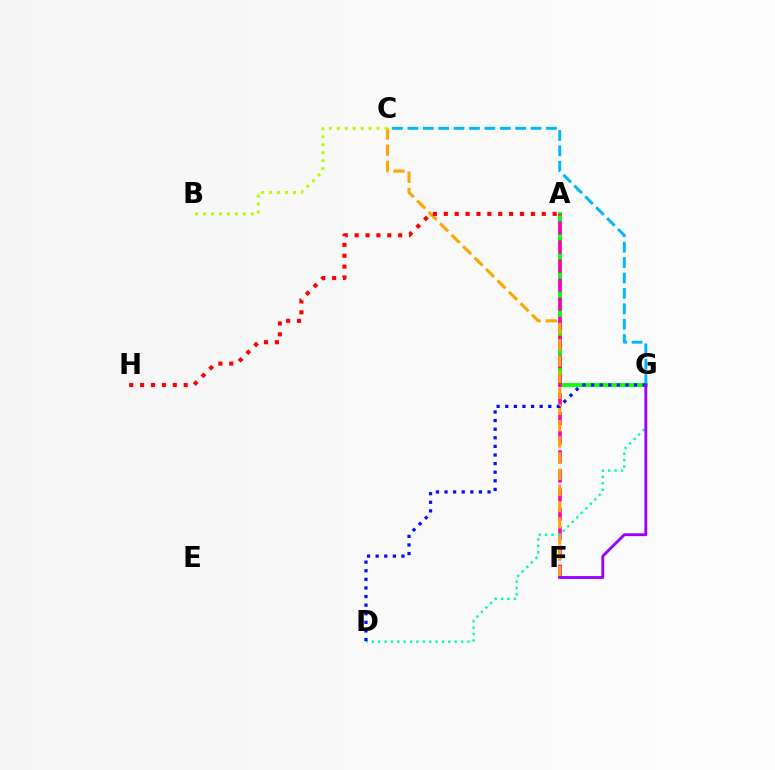{('A', 'G'): [{'color': '#08ff00', 'line_style': 'solid', 'thickness': 2.75}], ('A', 'F'): [{'color': '#ff00bd', 'line_style': 'dashed', 'thickness': 2.59}], ('C', 'F'): [{'color': '#ffa500', 'line_style': 'dashed', 'thickness': 2.2}], ('D', 'G'): [{'color': '#00ff9d', 'line_style': 'dotted', 'thickness': 1.73}, {'color': '#0010ff', 'line_style': 'dotted', 'thickness': 2.34}], ('B', 'C'): [{'color': '#b3ff00', 'line_style': 'dotted', 'thickness': 2.16}], ('C', 'G'): [{'color': '#00b5ff', 'line_style': 'dashed', 'thickness': 2.09}], ('F', 'G'): [{'color': '#9b00ff', 'line_style': 'solid', 'thickness': 2.04}], ('A', 'H'): [{'color': '#ff0000', 'line_style': 'dotted', 'thickness': 2.96}]}